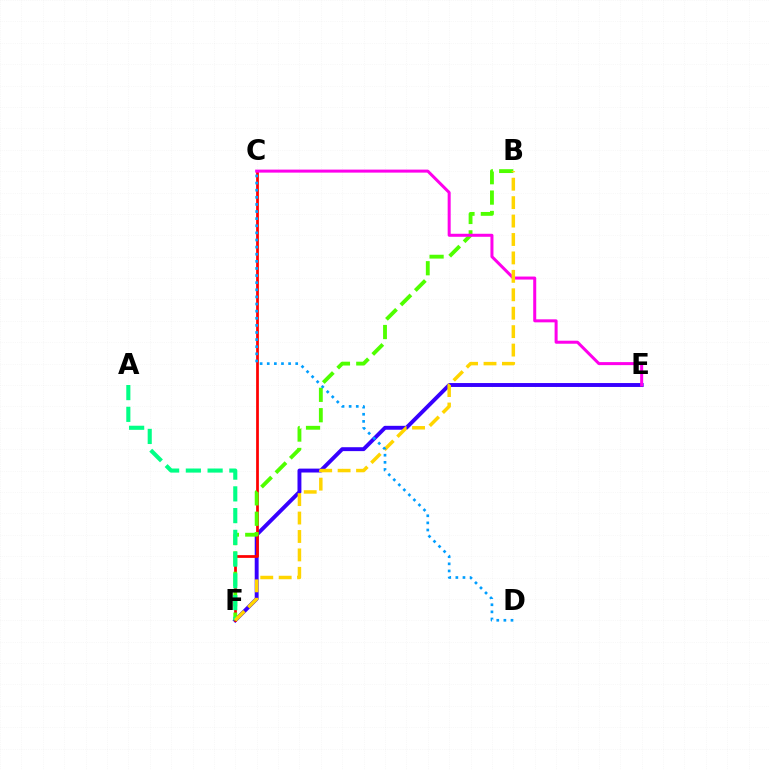{('E', 'F'): [{'color': '#3700ff', 'line_style': 'solid', 'thickness': 2.81}], ('C', 'F'): [{'color': '#ff0000', 'line_style': 'solid', 'thickness': 1.98}], ('B', 'F'): [{'color': '#4fff00', 'line_style': 'dashed', 'thickness': 2.77}, {'color': '#ffd500', 'line_style': 'dashed', 'thickness': 2.5}], ('A', 'F'): [{'color': '#00ff86', 'line_style': 'dashed', 'thickness': 2.95}], ('C', 'E'): [{'color': '#ff00ed', 'line_style': 'solid', 'thickness': 2.17}], ('C', 'D'): [{'color': '#009eff', 'line_style': 'dotted', 'thickness': 1.93}]}